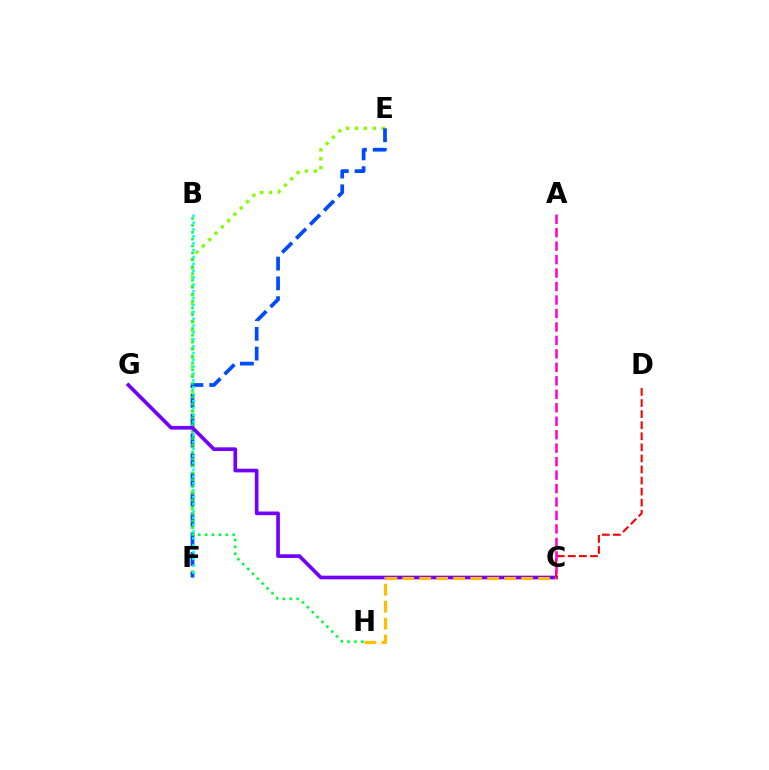{('E', 'F'): [{'color': '#84ff00', 'line_style': 'dotted', 'thickness': 2.43}, {'color': '#004bff', 'line_style': 'dashed', 'thickness': 2.69}], ('B', 'F'): [{'color': '#00fff6', 'line_style': 'dotted', 'thickness': 1.86}], ('B', 'H'): [{'color': '#00ff39', 'line_style': 'dotted', 'thickness': 1.87}], ('C', 'G'): [{'color': '#7200ff', 'line_style': 'solid', 'thickness': 2.64}], ('C', 'H'): [{'color': '#ffbd00', 'line_style': 'dashed', 'thickness': 2.31}], ('C', 'D'): [{'color': '#ff0000', 'line_style': 'dashed', 'thickness': 1.5}], ('A', 'C'): [{'color': '#ff00cf', 'line_style': 'dashed', 'thickness': 1.83}]}